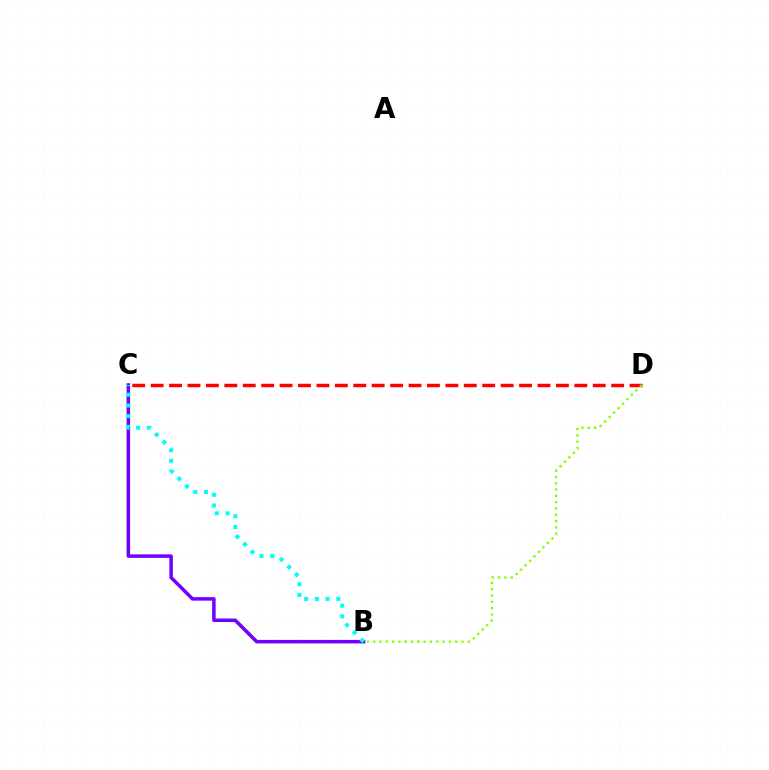{('C', 'D'): [{'color': '#ff0000', 'line_style': 'dashed', 'thickness': 2.5}], ('B', 'C'): [{'color': '#7200ff', 'line_style': 'solid', 'thickness': 2.53}, {'color': '#00fff6', 'line_style': 'dotted', 'thickness': 2.91}], ('B', 'D'): [{'color': '#84ff00', 'line_style': 'dotted', 'thickness': 1.71}]}